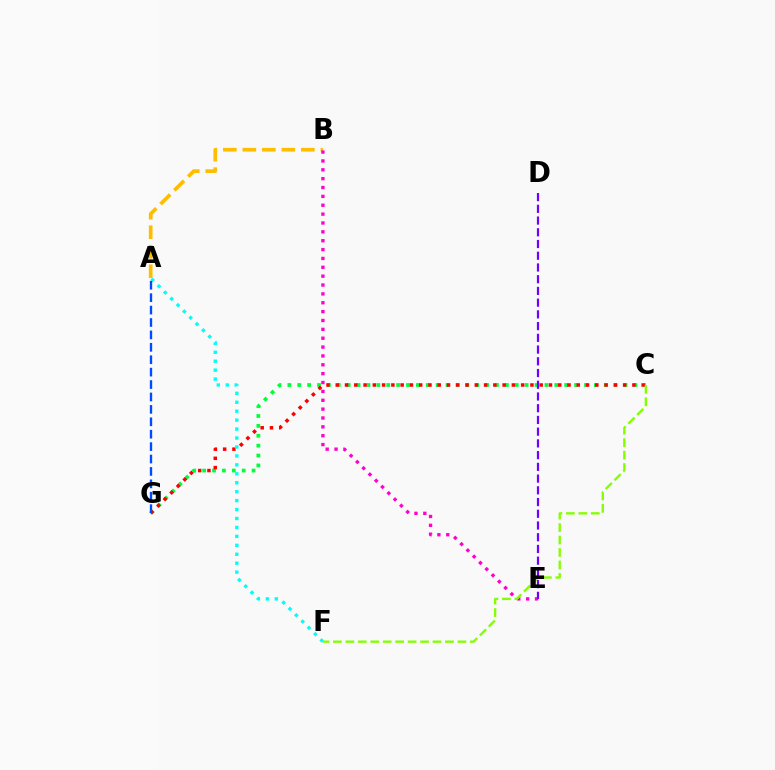{('A', 'B'): [{'color': '#ffbd00', 'line_style': 'dashed', 'thickness': 2.65}], ('C', 'G'): [{'color': '#00ff39', 'line_style': 'dotted', 'thickness': 2.69}, {'color': '#ff0000', 'line_style': 'dotted', 'thickness': 2.52}], ('B', 'E'): [{'color': '#ff00cf', 'line_style': 'dotted', 'thickness': 2.41}], ('A', 'F'): [{'color': '#00fff6', 'line_style': 'dotted', 'thickness': 2.43}], ('C', 'F'): [{'color': '#84ff00', 'line_style': 'dashed', 'thickness': 1.69}], ('A', 'G'): [{'color': '#004bff', 'line_style': 'dashed', 'thickness': 1.69}], ('D', 'E'): [{'color': '#7200ff', 'line_style': 'dashed', 'thickness': 1.59}]}